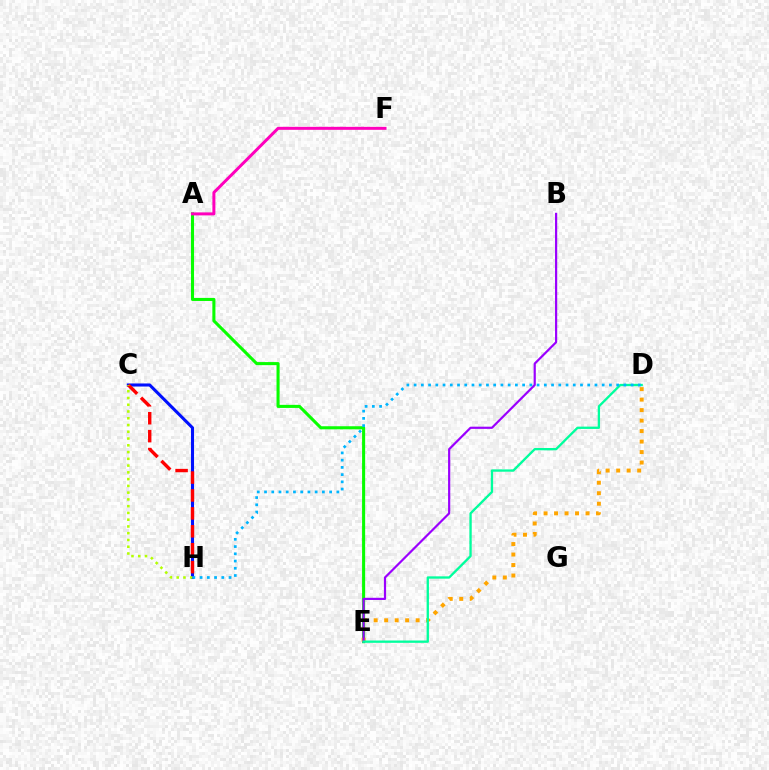{('C', 'H'): [{'color': '#0010ff', 'line_style': 'solid', 'thickness': 2.21}, {'color': '#ff0000', 'line_style': 'dashed', 'thickness': 2.43}, {'color': '#b3ff00', 'line_style': 'dotted', 'thickness': 1.84}], ('A', 'E'): [{'color': '#08ff00', 'line_style': 'solid', 'thickness': 2.21}], ('D', 'E'): [{'color': '#ffa500', 'line_style': 'dotted', 'thickness': 2.85}, {'color': '#00ff9d', 'line_style': 'solid', 'thickness': 1.67}], ('B', 'E'): [{'color': '#9b00ff', 'line_style': 'solid', 'thickness': 1.58}], ('A', 'F'): [{'color': '#ff00bd', 'line_style': 'solid', 'thickness': 2.15}], ('D', 'H'): [{'color': '#00b5ff', 'line_style': 'dotted', 'thickness': 1.97}]}